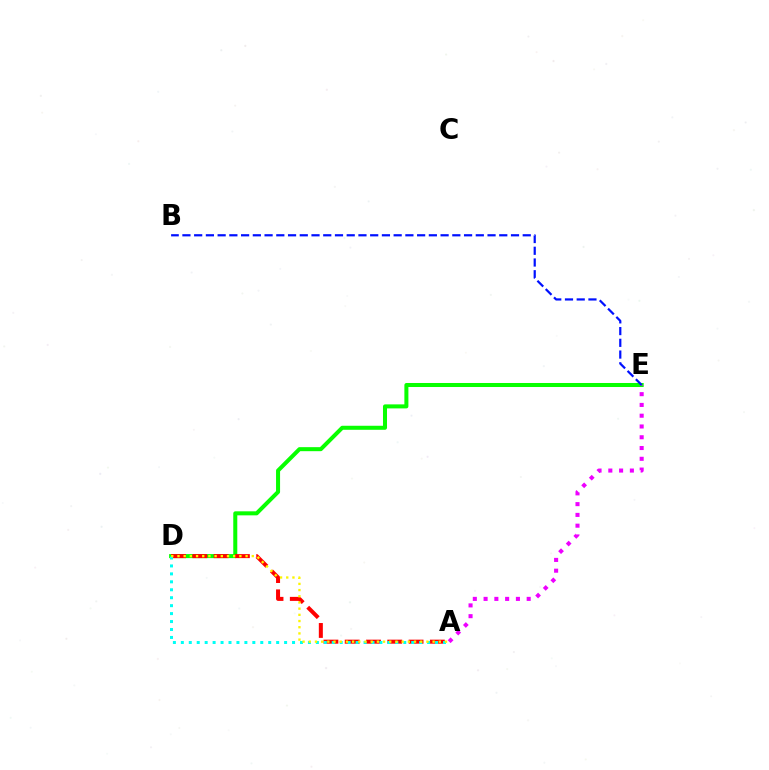{('D', 'E'): [{'color': '#08ff00', 'line_style': 'solid', 'thickness': 2.9}], ('A', 'E'): [{'color': '#ee00ff', 'line_style': 'dotted', 'thickness': 2.93}], ('A', 'D'): [{'color': '#ff0000', 'line_style': 'dashed', 'thickness': 2.89}, {'color': '#00fff6', 'line_style': 'dotted', 'thickness': 2.16}, {'color': '#fcf500', 'line_style': 'dotted', 'thickness': 1.68}], ('B', 'E'): [{'color': '#0010ff', 'line_style': 'dashed', 'thickness': 1.59}]}